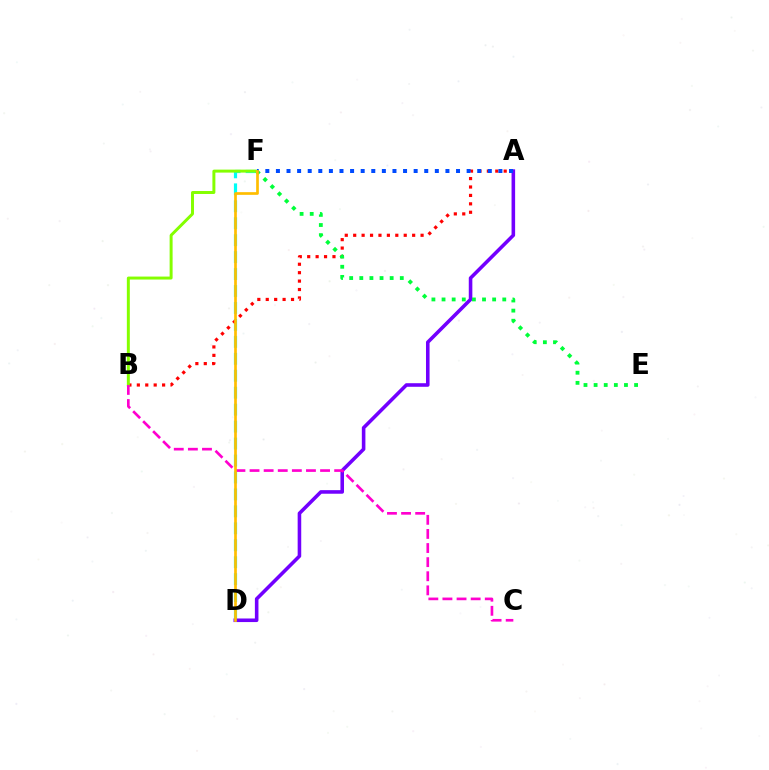{('D', 'F'): [{'color': '#00fff6', 'line_style': 'dashed', 'thickness': 2.3}, {'color': '#ffbd00', 'line_style': 'solid', 'thickness': 1.94}], ('A', 'B'): [{'color': '#ff0000', 'line_style': 'dotted', 'thickness': 2.29}], ('A', 'D'): [{'color': '#7200ff', 'line_style': 'solid', 'thickness': 2.57}], ('E', 'F'): [{'color': '#00ff39', 'line_style': 'dotted', 'thickness': 2.75}], ('B', 'F'): [{'color': '#84ff00', 'line_style': 'solid', 'thickness': 2.14}], ('A', 'F'): [{'color': '#004bff', 'line_style': 'dotted', 'thickness': 2.88}], ('B', 'C'): [{'color': '#ff00cf', 'line_style': 'dashed', 'thickness': 1.92}]}